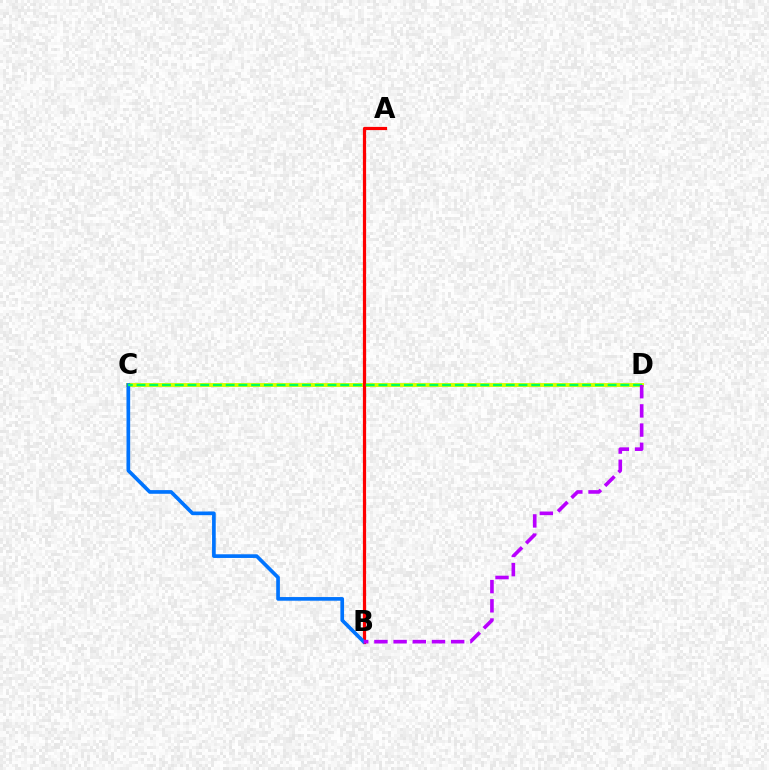{('C', 'D'): [{'color': '#d1ff00', 'line_style': 'solid', 'thickness': 2.83}, {'color': '#00ff5c', 'line_style': 'dashed', 'thickness': 1.73}], ('A', 'B'): [{'color': '#ff0000', 'line_style': 'solid', 'thickness': 2.31}], ('B', 'C'): [{'color': '#0074ff', 'line_style': 'solid', 'thickness': 2.65}], ('B', 'D'): [{'color': '#b900ff', 'line_style': 'dashed', 'thickness': 2.61}]}